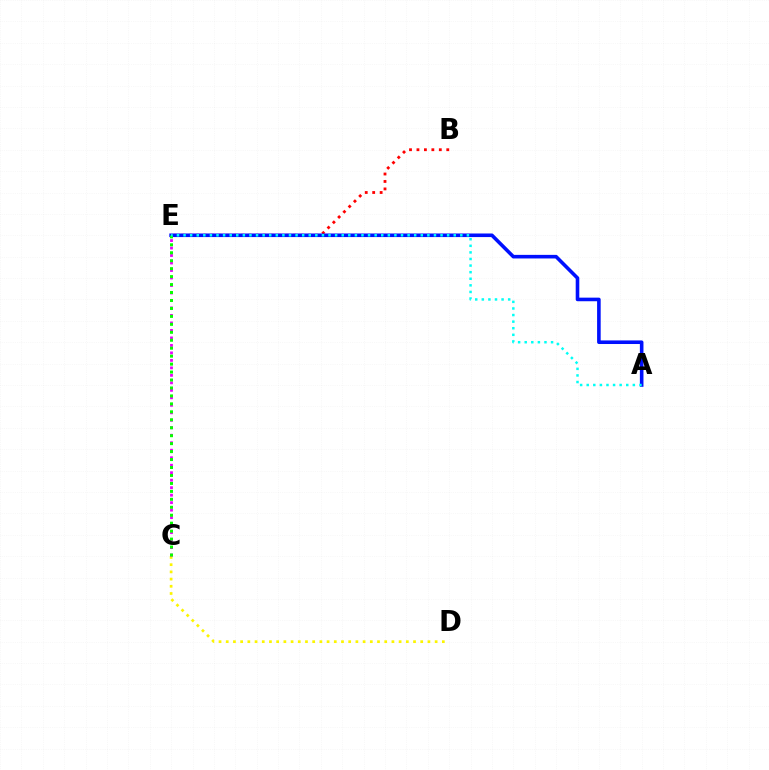{('C', 'D'): [{'color': '#fcf500', 'line_style': 'dotted', 'thickness': 1.96}], ('C', 'E'): [{'color': '#ee00ff', 'line_style': 'dotted', 'thickness': 2.03}, {'color': '#08ff00', 'line_style': 'dotted', 'thickness': 2.16}], ('B', 'E'): [{'color': '#ff0000', 'line_style': 'dotted', 'thickness': 2.02}], ('A', 'E'): [{'color': '#0010ff', 'line_style': 'solid', 'thickness': 2.58}, {'color': '#00fff6', 'line_style': 'dotted', 'thickness': 1.79}]}